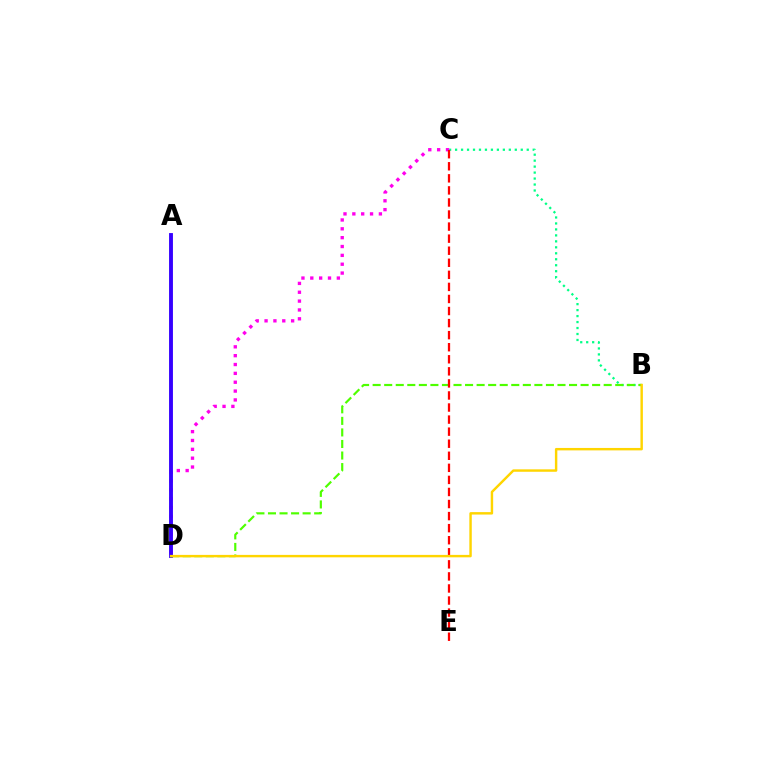{('B', 'C'): [{'color': '#00ff86', 'line_style': 'dotted', 'thickness': 1.62}], ('A', 'D'): [{'color': '#009eff', 'line_style': 'solid', 'thickness': 1.78}, {'color': '#3700ff', 'line_style': 'solid', 'thickness': 2.78}], ('C', 'D'): [{'color': '#ff00ed', 'line_style': 'dotted', 'thickness': 2.4}], ('B', 'D'): [{'color': '#4fff00', 'line_style': 'dashed', 'thickness': 1.57}, {'color': '#ffd500', 'line_style': 'solid', 'thickness': 1.75}], ('C', 'E'): [{'color': '#ff0000', 'line_style': 'dashed', 'thickness': 1.64}]}